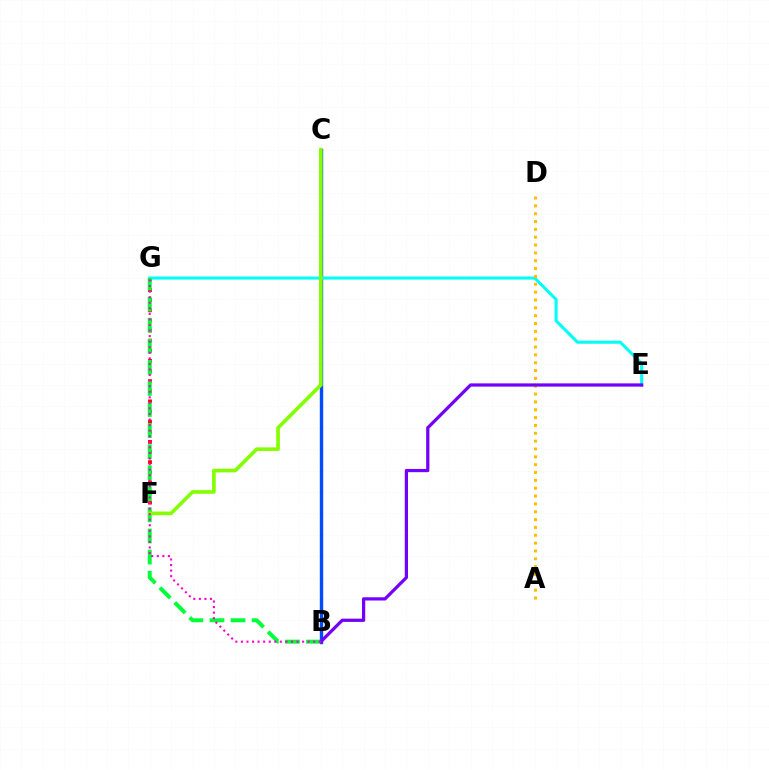{('F', 'G'): [{'color': '#ff0000', 'line_style': 'dotted', 'thickness': 2.75}], ('B', 'C'): [{'color': '#004bff', 'line_style': 'solid', 'thickness': 2.44}], ('E', 'G'): [{'color': '#00fff6', 'line_style': 'solid', 'thickness': 2.2}], ('A', 'D'): [{'color': '#ffbd00', 'line_style': 'dotted', 'thickness': 2.13}], ('B', 'G'): [{'color': '#00ff39', 'line_style': 'dashed', 'thickness': 2.86}, {'color': '#ff00cf', 'line_style': 'dotted', 'thickness': 1.51}], ('C', 'F'): [{'color': '#84ff00', 'line_style': 'solid', 'thickness': 2.62}], ('B', 'E'): [{'color': '#7200ff', 'line_style': 'solid', 'thickness': 2.32}]}